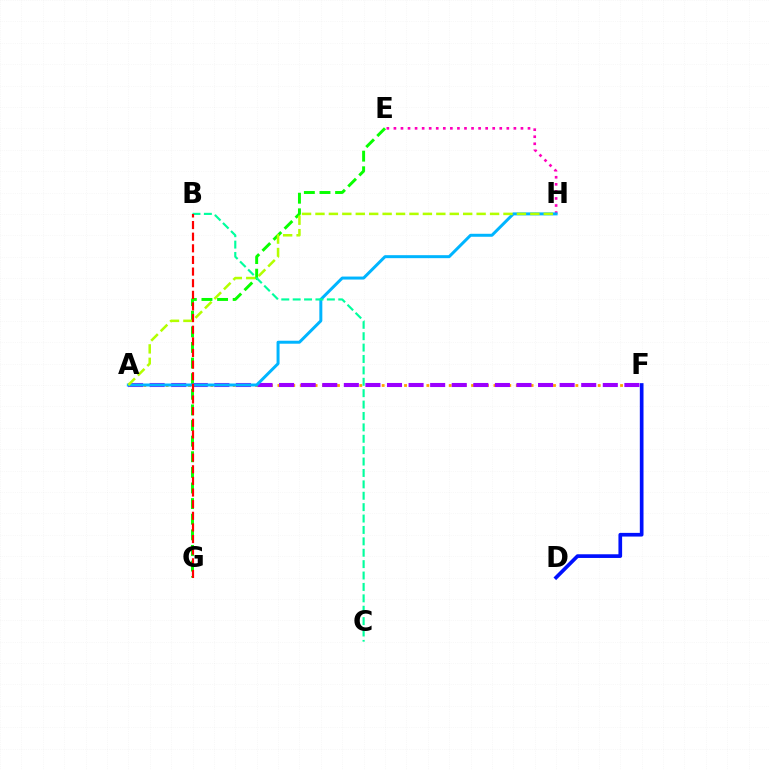{('E', 'G'): [{'color': '#08ff00', 'line_style': 'dashed', 'thickness': 2.12}], ('D', 'F'): [{'color': '#0010ff', 'line_style': 'solid', 'thickness': 2.65}], ('E', 'H'): [{'color': '#ff00bd', 'line_style': 'dotted', 'thickness': 1.92}], ('A', 'F'): [{'color': '#ffa500', 'line_style': 'dotted', 'thickness': 2.02}, {'color': '#9b00ff', 'line_style': 'dashed', 'thickness': 2.93}], ('A', 'H'): [{'color': '#00b5ff', 'line_style': 'solid', 'thickness': 2.15}, {'color': '#b3ff00', 'line_style': 'dashed', 'thickness': 1.82}], ('B', 'C'): [{'color': '#00ff9d', 'line_style': 'dashed', 'thickness': 1.55}], ('B', 'G'): [{'color': '#ff0000', 'line_style': 'dashed', 'thickness': 1.58}]}